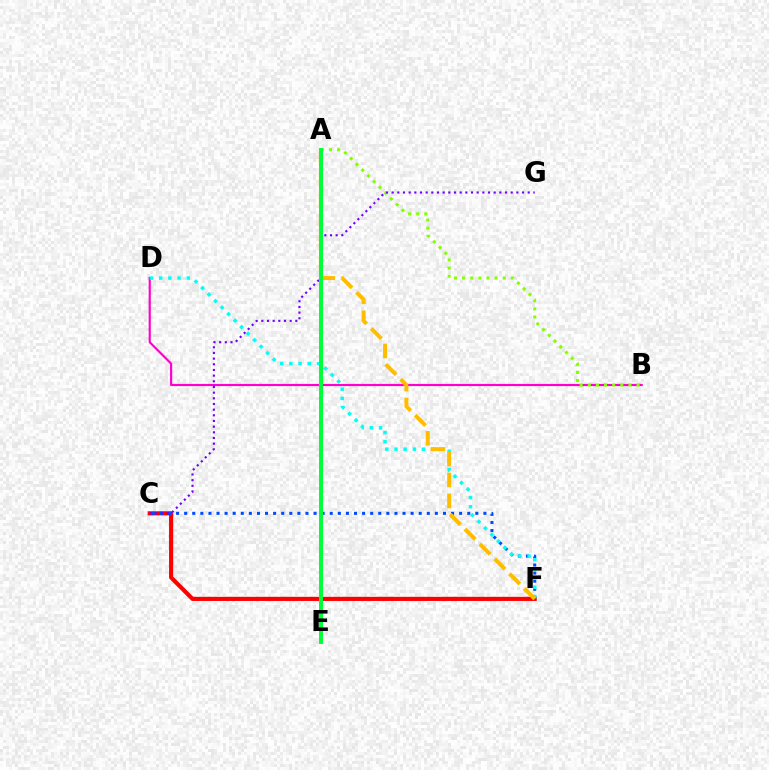{('C', 'F'): [{'color': '#ff0000', 'line_style': 'solid', 'thickness': 2.98}, {'color': '#004bff', 'line_style': 'dotted', 'thickness': 2.2}], ('B', 'D'): [{'color': '#ff00cf', 'line_style': 'solid', 'thickness': 1.56}], ('A', 'B'): [{'color': '#84ff00', 'line_style': 'dotted', 'thickness': 2.21}], ('D', 'F'): [{'color': '#00fff6', 'line_style': 'dotted', 'thickness': 2.5}], ('A', 'F'): [{'color': '#ffbd00', 'line_style': 'dashed', 'thickness': 2.85}], ('C', 'G'): [{'color': '#7200ff', 'line_style': 'dotted', 'thickness': 1.54}], ('A', 'E'): [{'color': '#00ff39', 'line_style': 'solid', 'thickness': 2.86}]}